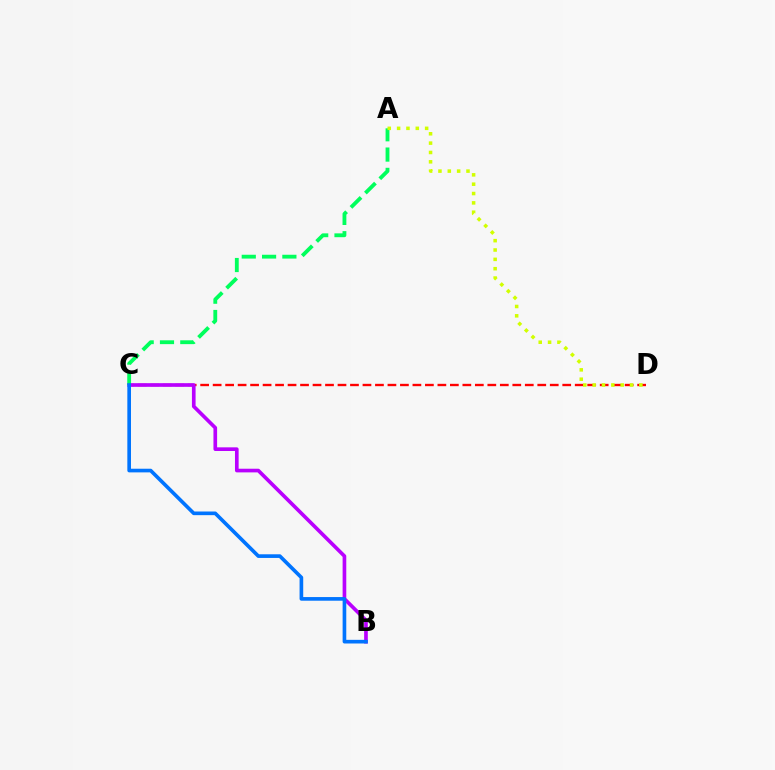{('C', 'D'): [{'color': '#ff0000', 'line_style': 'dashed', 'thickness': 1.7}], ('B', 'C'): [{'color': '#b900ff', 'line_style': 'solid', 'thickness': 2.63}, {'color': '#0074ff', 'line_style': 'solid', 'thickness': 2.63}], ('A', 'C'): [{'color': '#00ff5c', 'line_style': 'dashed', 'thickness': 2.76}], ('A', 'D'): [{'color': '#d1ff00', 'line_style': 'dotted', 'thickness': 2.54}]}